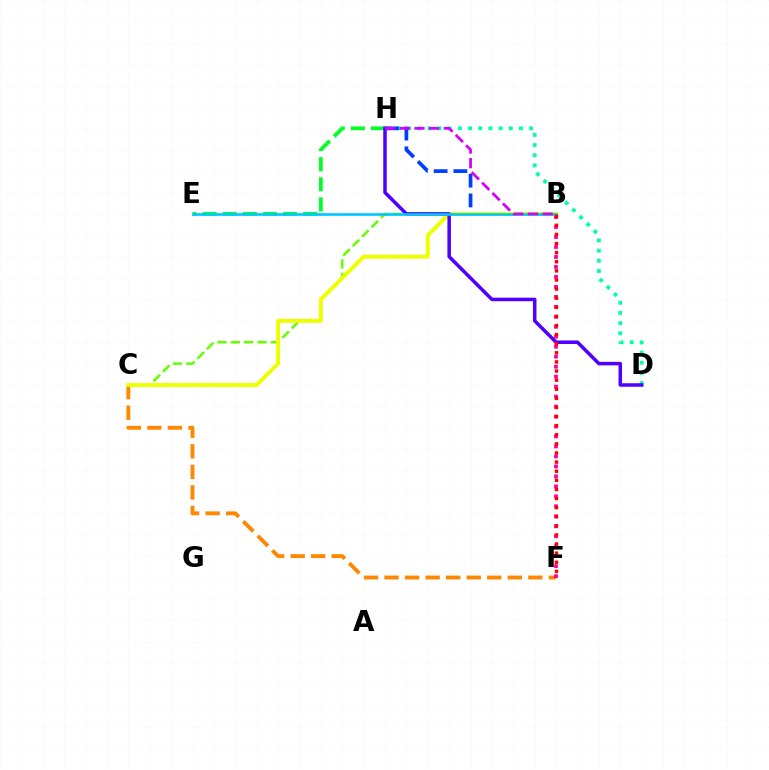{('E', 'H'): [{'color': '#00ff27', 'line_style': 'dashed', 'thickness': 2.73}], ('B', 'C'): [{'color': '#66ff00', 'line_style': 'dashed', 'thickness': 1.81}, {'color': '#eeff00', 'line_style': 'solid', 'thickness': 2.87}], ('D', 'H'): [{'color': '#00ffaf', 'line_style': 'dotted', 'thickness': 2.76}, {'color': '#4f00ff', 'line_style': 'solid', 'thickness': 2.53}], ('C', 'F'): [{'color': '#ff8800', 'line_style': 'dashed', 'thickness': 2.79}], ('B', 'F'): [{'color': '#ff00a0', 'line_style': 'dotted', 'thickness': 2.71}, {'color': '#ff0000', 'line_style': 'dotted', 'thickness': 2.47}], ('B', 'H'): [{'color': '#003fff', 'line_style': 'dashed', 'thickness': 2.68}, {'color': '#d600ff', 'line_style': 'dashed', 'thickness': 1.99}], ('B', 'E'): [{'color': '#00c7ff', 'line_style': 'solid', 'thickness': 1.92}]}